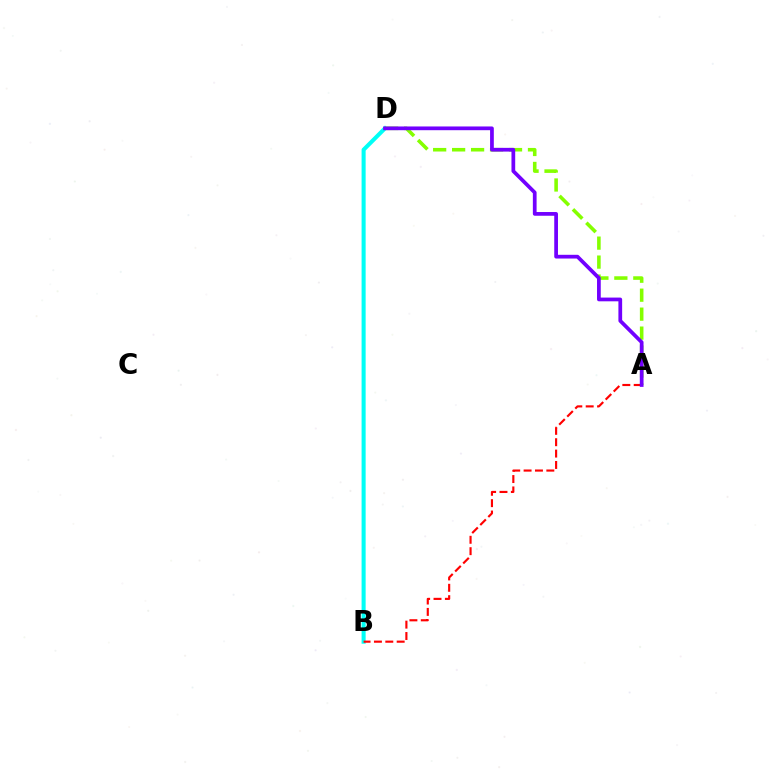{('B', 'D'): [{'color': '#00fff6', 'line_style': 'solid', 'thickness': 2.92}], ('A', 'D'): [{'color': '#84ff00', 'line_style': 'dashed', 'thickness': 2.58}, {'color': '#7200ff', 'line_style': 'solid', 'thickness': 2.69}], ('A', 'B'): [{'color': '#ff0000', 'line_style': 'dashed', 'thickness': 1.55}]}